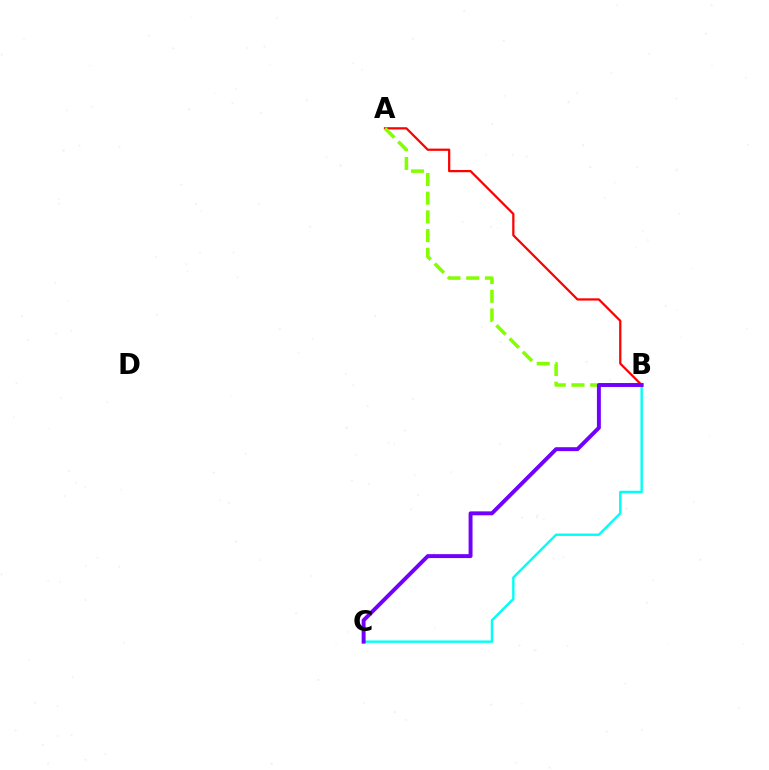{('A', 'B'): [{'color': '#ff0000', 'line_style': 'solid', 'thickness': 1.61}, {'color': '#84ff00', 'line_style': 'dashed', 'thickness': 2.54}], ('B', 'C'): [{'color': '#00fff6', 'line_style': 'solid', 'thickness': 1.73}, {'color': '#7200ff', 'line_style': 'solid', 'thickness': 2.83}]}